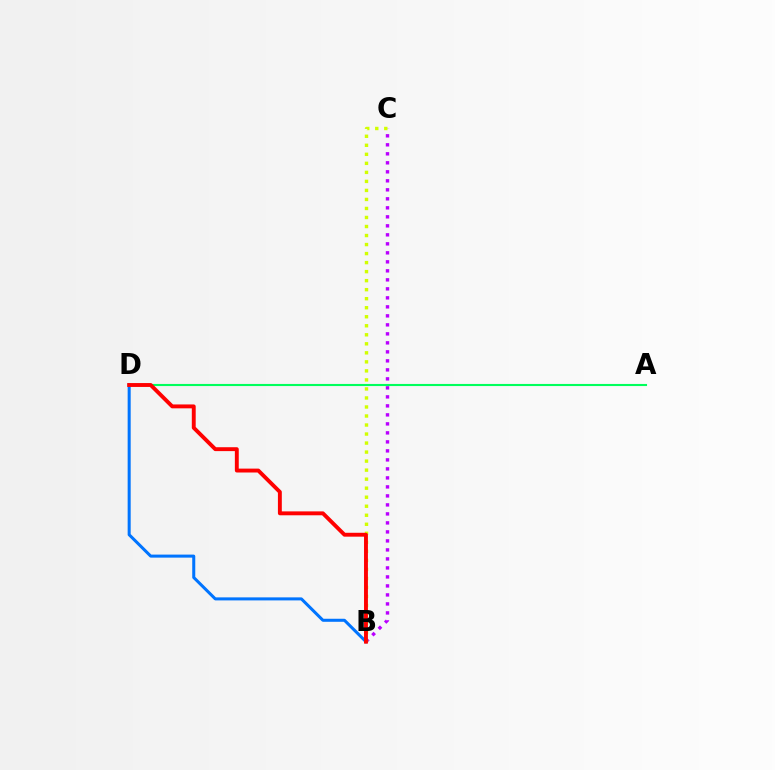{('B', 'C'): [{'color': '#b900ff', 'line_style': 'dotted', 'thickness': 2.45}, {'color': '#d1ff00', 'line_style': 'dotted', 'thickness': 2.45}], ('A', 'D'): [{'color': '#00ff5c', 'line_style': 'solid', 'thickness': 1.52}], ('B', 'D'): [{'color': '#0074ff', 'line_style': 'solid', 'thickness': 2.18}, {'color': '#ff0000', 'line_style': 'solid', 'thickness': 2.8}]}